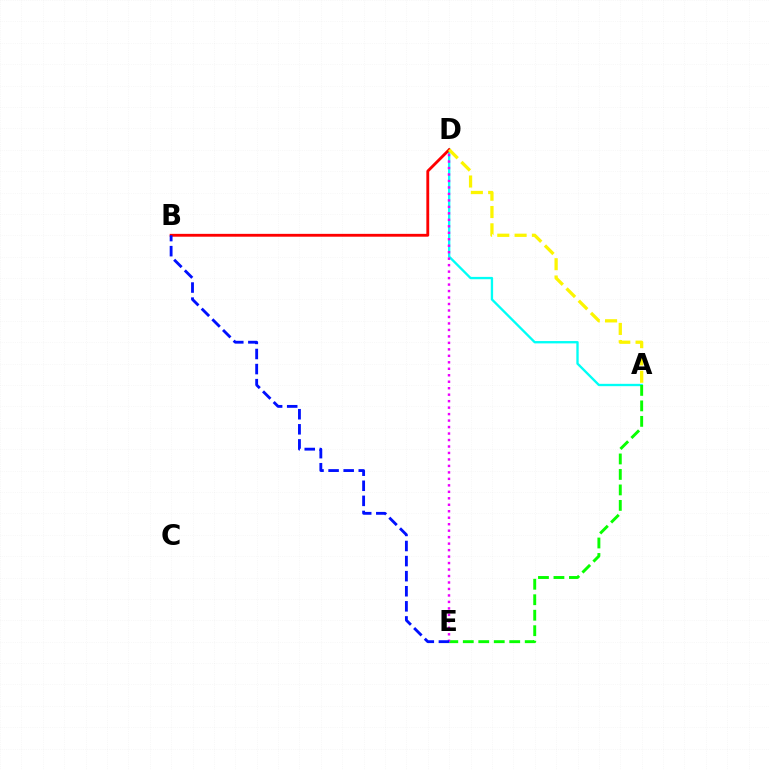{('A', 'D'): [{'color': '#00fff6', 'line_style': 'solid', 'thickness': 1.68}, {'color': '#fcf500', 'line_style': 'dashed', 'thickness': 2.35}], ('A', 'E'): [{'color': '#08ff00', 'line_style': 'dashed', 'thickness': 2.1}], ('B', 'D'): [{'color': '#ff0000', 'line_style': 'solid', 'thickness': 2.05}], ('D', 'E'): [{'color': '#ee00ff', 'line_style': 'dotted', 'thickness': 1.76}], ('B', 'E'): [{'color': '#0010ff', 'line_style': 'dashed', 'thickness': 2.05}]}